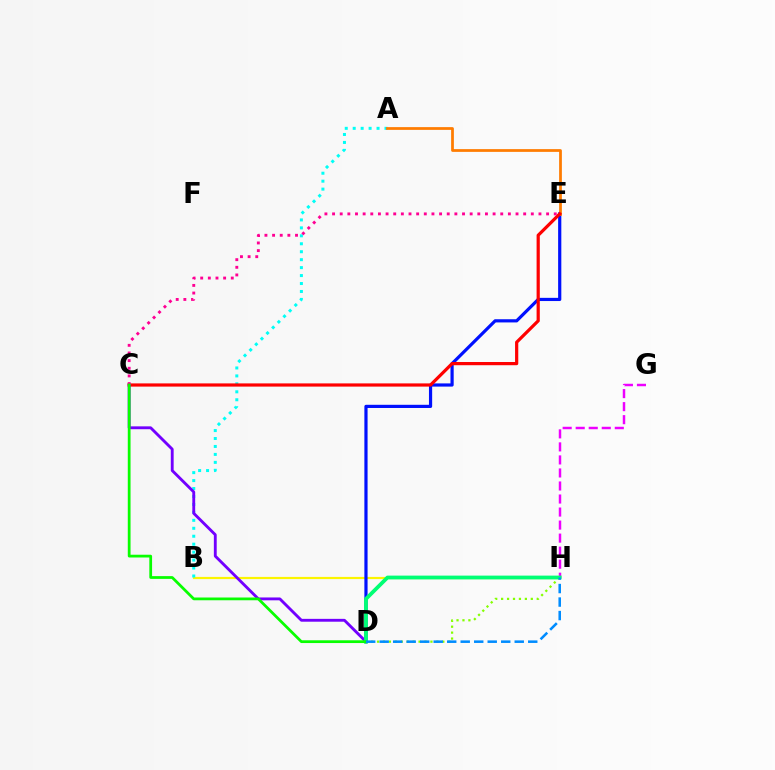{('B', 'H'): [{'color': '#fcf500', 'line_style': 'solid', 'thickness': 1.58}], ('A', 'B'): [{'color': '#00fff6', 'line_style': 'dotted', 'thickness': 2.16}], ('D', 'E'): [{'color': '#0010ff', 'line_style': 'solid', 'thickness': 2.3}], ('G', 'H'): [{'color': '#ee00ff', 'line_style': 'dashed', 'thickness': 1.77}], ('A', 'E'): [{'color': '#ff7c00', 'line_style': 'solid', 'thickness': 1.98}], ('C', 'E'): [{'color': '#ff0000', 'line_style': 'solid', 'thickness': 2.31}, {'color': '#ff0094', 'line_style': 'dotted', 'thickness': 2.08}], ('C', 'D'): [{'color': '#7200ff', 'line_style': 'solid', 'thickness': 2.06}, {'color': '#08ff00', 'line_style': 'solid', 'thickness': 1.99}], ('D', 'H'): [{'color': '#84ff00', 'line_style': 'dotted', 'thickness': 1.61}, {'color': '#00ff74', 'line_style': 'solid', 'thickness': 2.72}, {'color': '#008cff', 'line_style': 'dashed', 'thickness': 1.83}]}